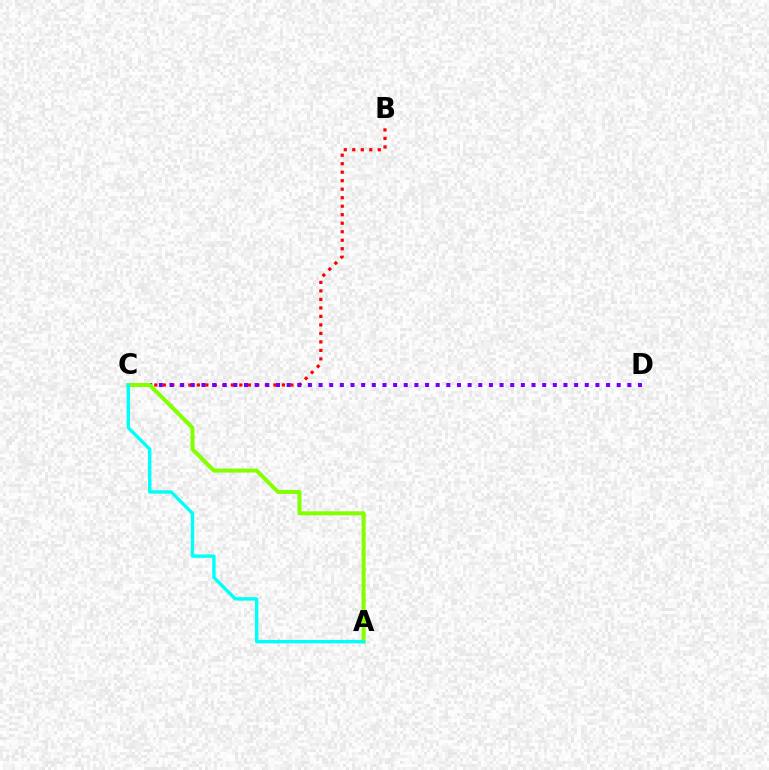{('B', 'C'): [{'color': '#ff0000', 'line_style': 'dotted', 'thickness': 2.31}], ('C', 'D'): [{'color': '#7200ff', 'line_style': 'dotted', 'thickness': 2.89}], ('A', 'C'): [{'color': '#84ff00', 'line_style': 'solid', 'thickness': 2.89}, {'color': '#00fff6', 'line_style': 'solid', 'thickness': 2.44}]}